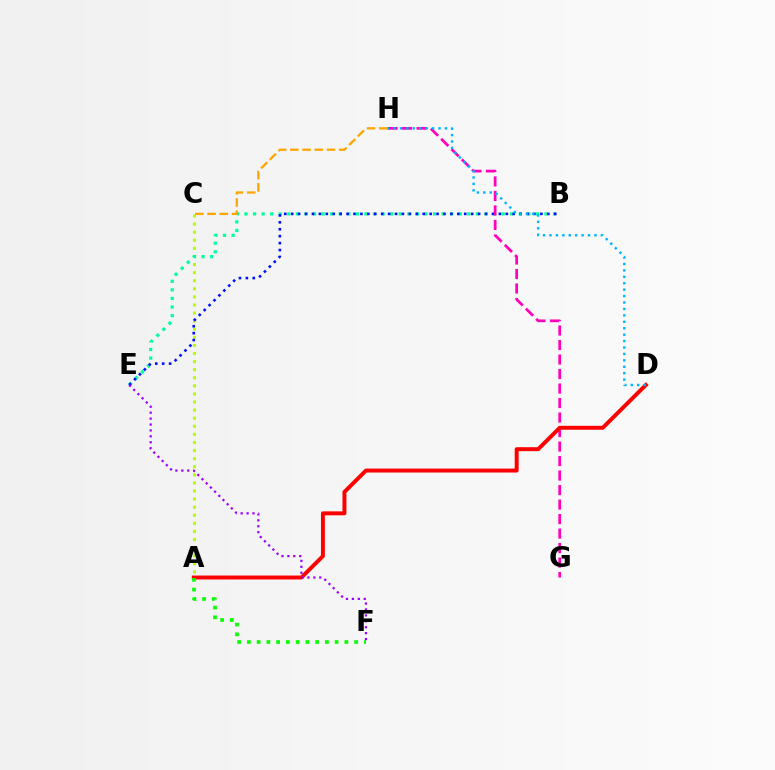{('A', 'C'): [{'color': '#b3ff00', 'line_style': 'dotted', 'thickness': 2.2}], ('B', 'E'): [{'color': '#00ff9d', 'line_style': 'dotted', 'thickness': 2.33}, {'color': '#0010ff', 'line_style': 'dotted', 'thickness': 1.88}], ('G', 'H'): [{'color': '#ff00bd', 'line_style': 'dashed', 'thickness': 1.97}], ('A', 'D'): [{'color': '#ff0000', 'line_style': 'solid', 'thickness': 2.84}], ('A', 'F'): [{'color': '#08ff00', 'line_style': 'dotted', 'thickness': 2.65}], ('D', 'H'): [{'color': '#00b5ff', 'line_style': 'dotted', 'thickness': 1.75}], ('E', 'F'): [{'color': '#9b00ff', 'line_style': 'dotted', 'thickness': 1.61}], ('C', 'H'): [{'color': '#ffa500', 'line_style': 'dashed', 'thickness': 1.66}]}